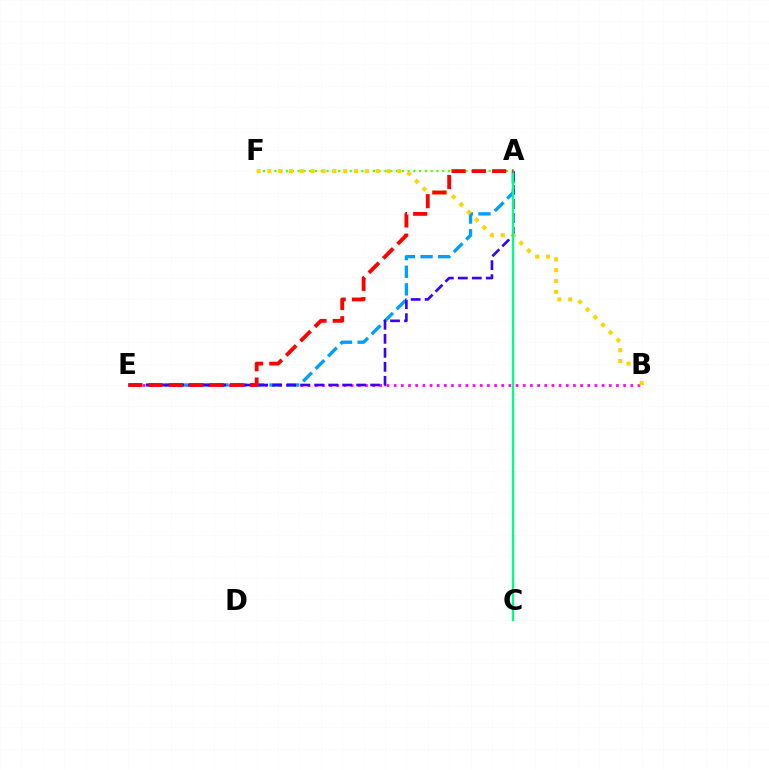{('B', 'E'): [{'color': '#ff00ed', 'line_style': 'dotted', 'thickness': 1.95}], ('A', 'E'): [{'color': '#009eff', 'line_style': 'dashed', 'thickness': 2.4}, {'color': '#3700ff', 'line_style': 'dashed', 'thickness': 1.9}, {'color': '#ff0000', 'line_style': 'dashed', 'thickness': 2.76}], ('A', 'F'): [{'color': '#4fff00', 'line_style': 'dotted', 'thickness': 1.57}], ('B', 'F'): [{'color': '#ffd500', 'line_style': 'dotted', 'thickness': 2.94}], ('A', 'C'): [{'color': '#00ff86', 'line_style': 'solid', 'thickness': 1.68}]}